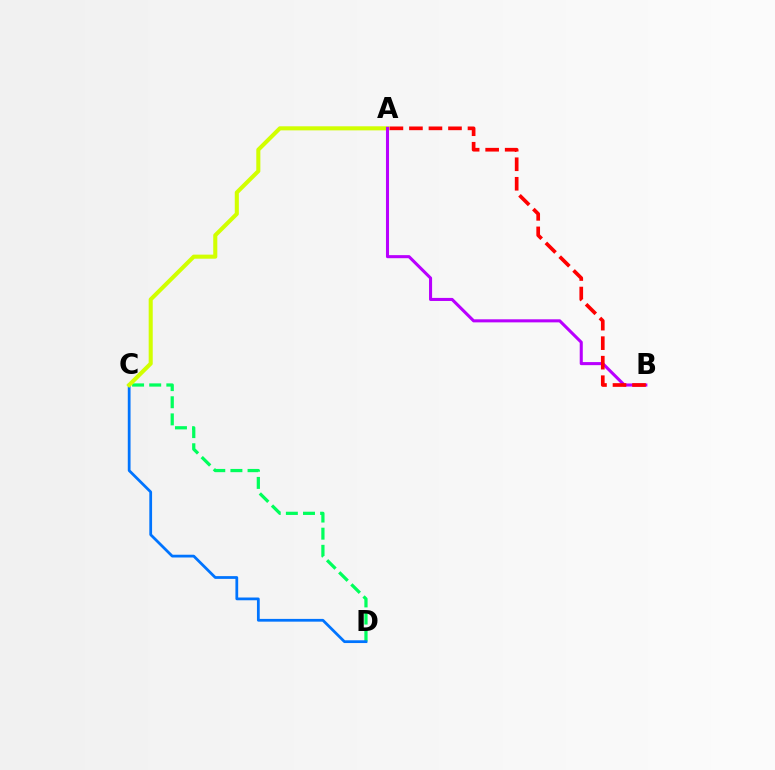{('C', 'D'): [{'color': '#00ff5c', 'line_style': 'dashed', 'thickness': 2.33}, {'color': '#0074ff', 'line_style': 'solid', 'thickness': 1.99}], ('A', 'C'): [{'color': '#d1ff00', 'line_style': 'solid', 'thickness': 2.93}], ('A', 'B'): [{'color': '#b900ff', 'line_style': 'solid', 'thickness': 2.21}, {'color': '#ff0000', 'line_style': 'dashed', 'thickness': 2.65}]}